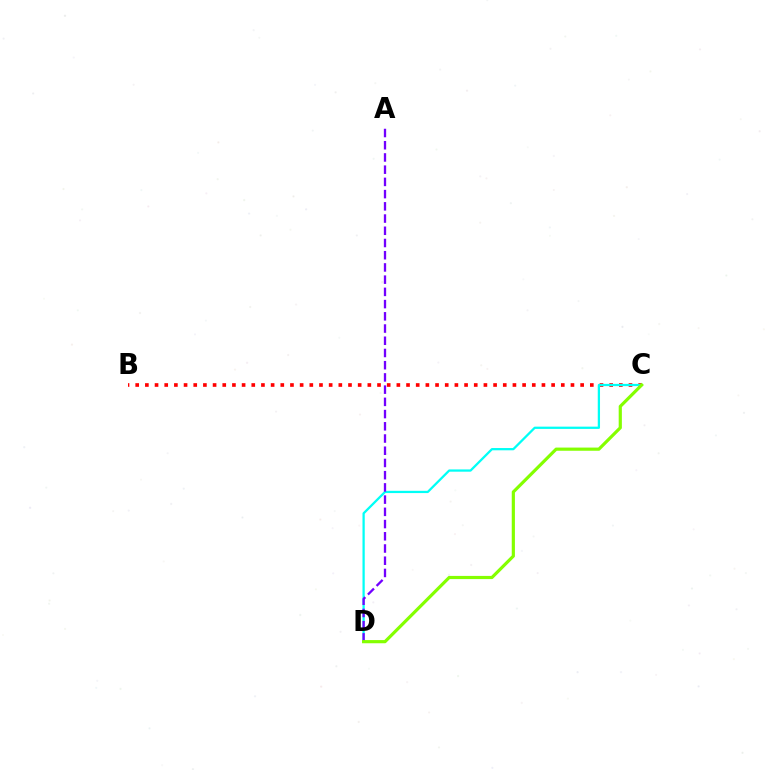{('B', 'C'): [{'color': '#ff0000', 'line_style': 'dotted', 'thickness': 2.63}], ('C', 'D'): [{'color': '#00fff6', 'line_style': 'solid', 'thickness': 1.63}, {'color': '#84ff00', 'line_style': 'solid', 'thickness': 2.29}], ('A', 'D'): [{'color': '#7200ff', 'line_style': 'dashed', 'thickness': 1.66}]}